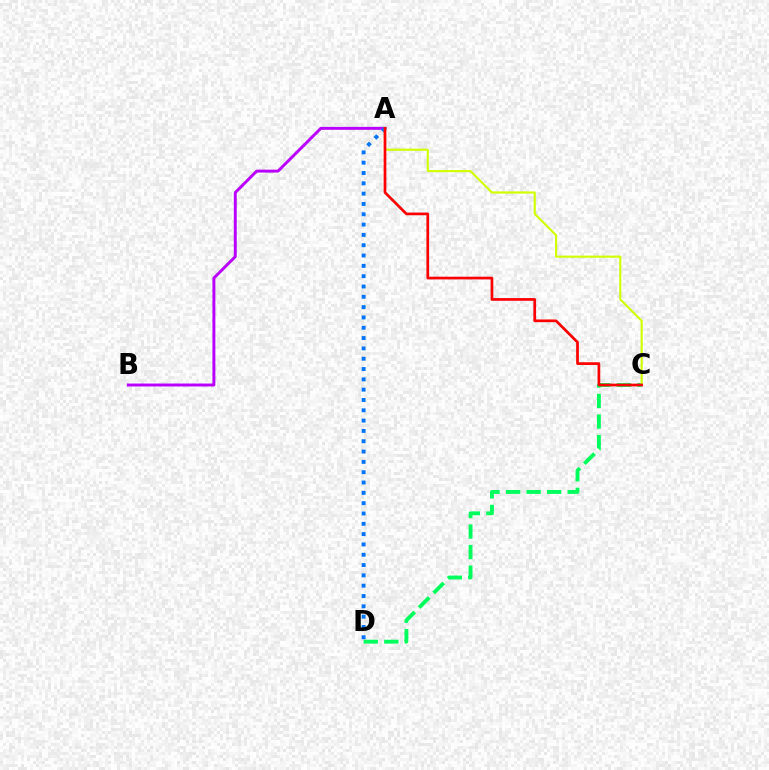{('A', 'B'): [{'color': '#b900ff', 'line_style': 'solid', 'thickness': 2.12}], ('C', 'D'): [{'color': '#00ff5c', 'line_style': 'dashed', 'thickness': 2.79}], ('A', 'D'): [{'color': '#0074ff', 'line_style': 'dotted', 'thickness': 2.8}], ('A', 'C'): [{'color': '#d1ff00', 'line_style': 'solid', 'thickness': 1.54}, {'color': '#ff0000', 'line_style': 'solid', 'thickness': 1.95}]}